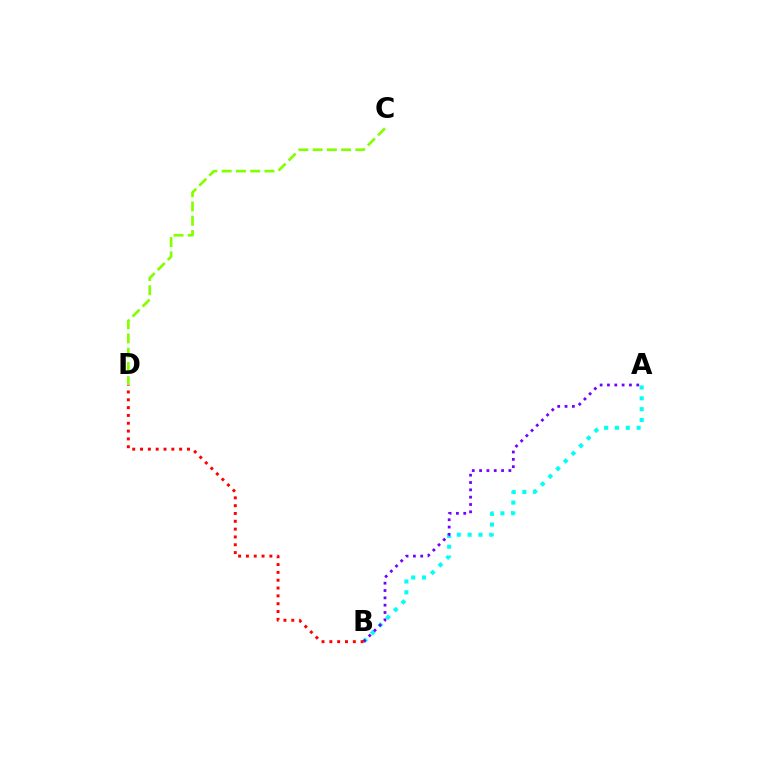{('A', 'B'): [{'color': '#00fff6', 'line_style': 'dotted', 'thickness': 2.94}, {'color': '#7200ff', 'line_style': 'dotted', 'thickness': 1.99}], ('C', 'D'): [{'color': '#84ff00', 'line_style': 'dashed', 'thickness': 1.94}], ('B', 'D'): [{'color': '#ff0000', 'line_style': 'dotted', 'thickness': 2.13}]}